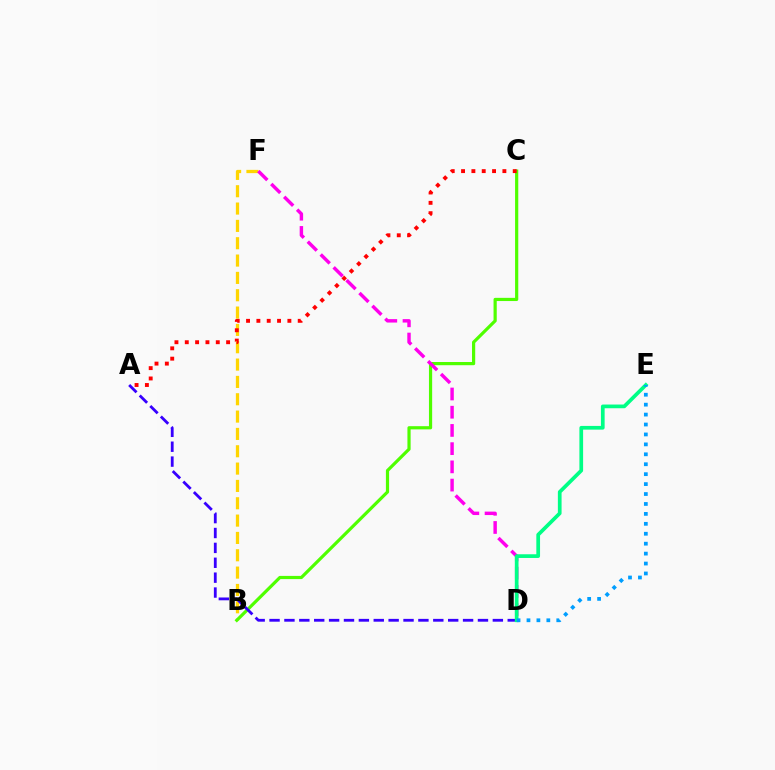{('B', 'F'): [{'color': '#ffd500', 'line_style': 'dashed', 'thickness': 2.36}], ('B', 'C'): [{'color': '#4fff00', 'line_style': 'solid', 'thickness': 2.3}], ('D', 'F'): [{'color': '#ff00ed', 'line_style': 'dashed', 'thickness': 2.47}], ('A', 'D'): [{'color': '#3700ff', 'line_style': 'dashed', 'thickness': 2.02}], ('D', 'E'): [{'color': '#00ff86', 'line_style': 'solid', 'thickness': 2.67}, {'color': '#009eff', 'line_style': 'dotted', 'thickness': 2.7}], ('A', 'C'): [{'color': '#ff0000', 'line_style': 'dotted', 'thickness': 2.81}]}